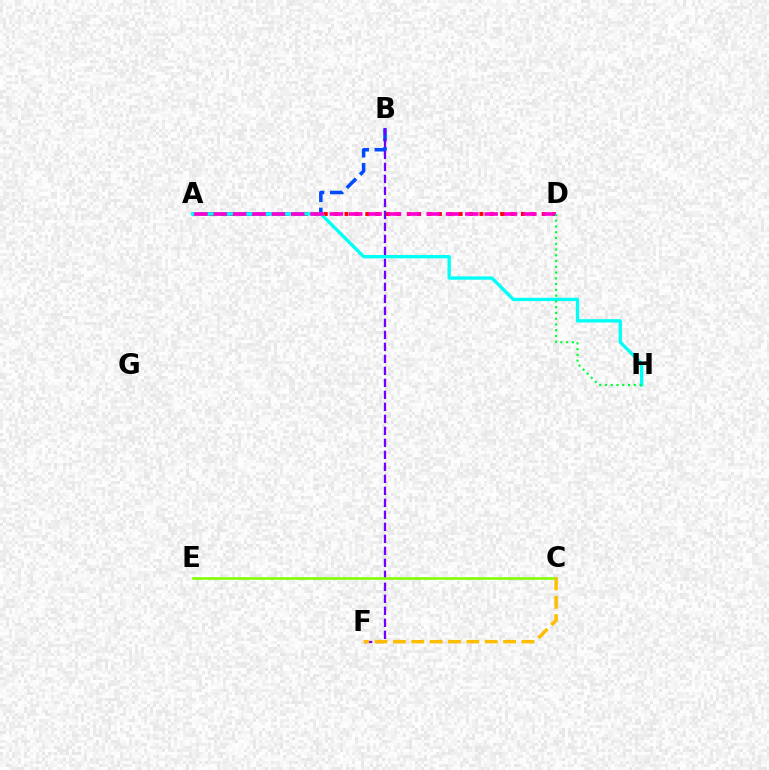{('A', 'B'): [{'color': '#004bff', 'line_style': 'dashed', 'thickness': 2.54}], ('A', 'D'): [{'color': '#ff0000', 'line_style': 'dotted', 'thickness': 2.82}, {'color': '#ff00cf', 'line_style': 'dashed', 'thickness': 2.63}], ('B', 'F'): [{'color': '#7200ff', 'line_style': 'dashed', 'thickness': 1.63}], ('C', 'E'): [{'color': '#84ff00', 'line_style': 'solid', 'thickness': 1.88}], ('A', 'H'): [{'color': '#00fff6', 'line_style': 'solid', 'thickness': 2.39}], ('C', 'F'): [{'color': '#ffbd00', 'line_style': 'dashed', 'thickness': 2.49}], ('D', 'H'): [{'color': '#00ff39', 'line_style': 'dotted', 'thickness': 1.57}]}